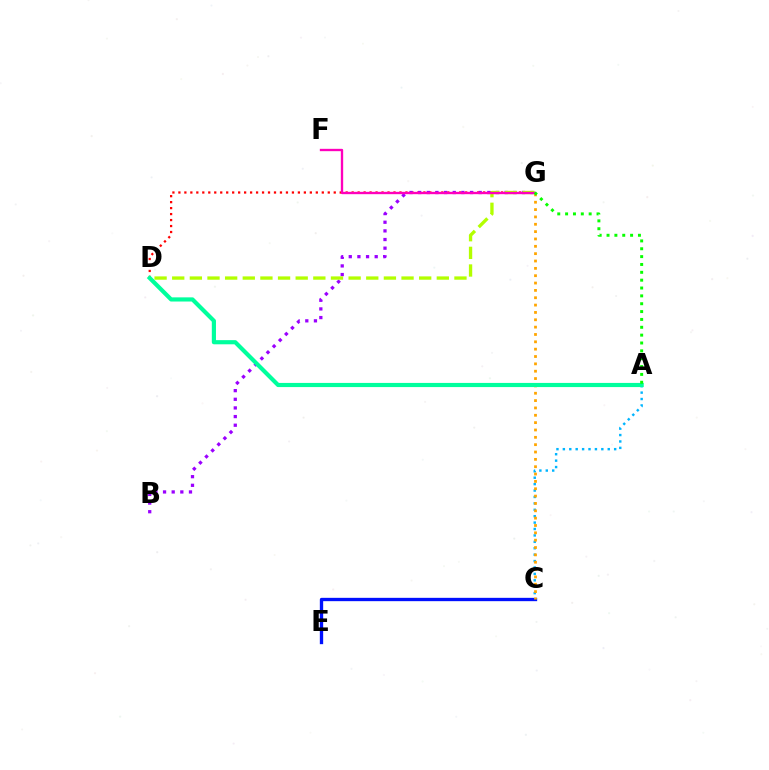{('D', 'G'): [{'color': '#ff0000', 'line_style': 'dotted', 'thickness': 1.62}, {'color': '#b3ff00', 'line_style': 'dashed', 'thickness': 2.4}], ('A', 'C'): [{'color': '#00b5ff', 'line_style': 'dotted', 'thickness': 1.74}], ('B', 'G'): [{'color': '#9b00ff', 'line_style': 'dotted', 'thickness': 2.35}], ('C', 'E'): [{'color': '#0010ff', 'line_style': 'solid', 'thickness': 2.4}], ('C', 'G'): [{'color': '#ffa500', 'line_style': 'dotted', 'thickness': 2.0}], ('F', 'G'): [{'color': '#ff00bd', 'line_style': 'solid', 'thickness': 1.69}], ('A', 'D'): [{'color': '#00ff9d', 'line_style': 'solid', 'thickness': 2.99}], ('A', 'G'): [{'color': '#08ff00', 'line_style': 'dotted', 'thickness': 2.13}]}